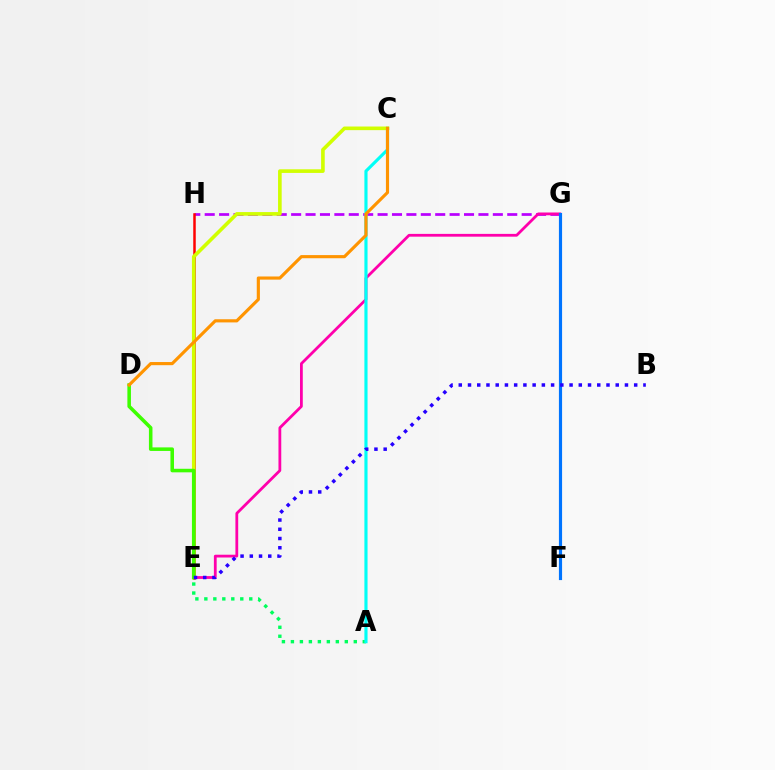{('A', 'E'): [{'color': '#00ff5c', 'line_style': 'dotted', 'thickness': 2.44}], ('G', 'H'): [{'color': '#b900ff', 'line_style': 'dashed', 'thickness': 1.96}], ('E', 'G'): [{'color': '#ff00ac', 'line_style': 'solid', 'thickness': 2.0}], ('E', 'H'): [{'color': '#ff0000', 'line_style': 'solid', 'thickness': 1.8}], ('F', 'G'): [{'color': '#0074ff', 'line_style': 'solid', 'thickness': 2.28}], ('A', 'C'): [{'color': '#00fff6', 'line_style': 'solid', 'thickness': 2.27}], ('C', 'E'): [{'color': '#d1ff00', 'line_style': 'solid', 'thickness': 2.61}], ('D', 'E'): [{'color': '#3dff00', 'line_style': 'solid', 'thickness': 2.56}], ('B', 'E'): [{'color': '#2500ff', 'line_style': 'dotted', 'thickness': 2.51}], ('C', 'D'): [{'color': '#ff9400', 'line_style': 'solid', 'thickness': 2.27}]}